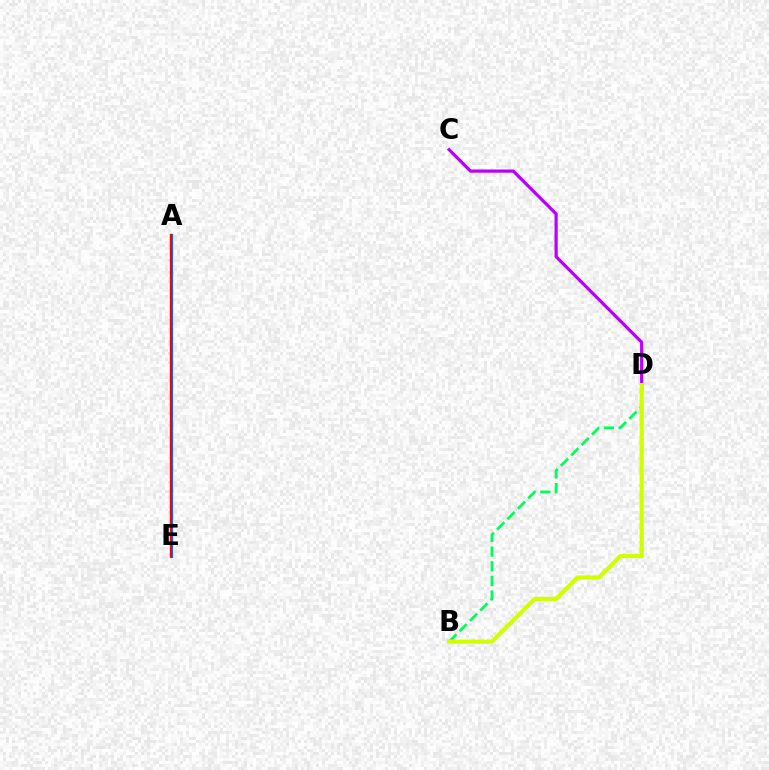{('A', 'E'): [{'color': '#0074ff', 'line_style': 'solid', 'thickness': 2.31}, {'color': '#ff0000', 'line_style': 'solid', 'thickness': 1.58}], ('C', 'D'): [{'color': '#b900ff', 'line_style': 'solid', 'thickness': 2.31}], ('B', 'D'): [{'color': '#00ff5c', 'line_style': 'dashed', 'thickness': 1.99}, {'color': '#d1ff00', 'line_style': 'solid', 'thickness': 2.98}]}